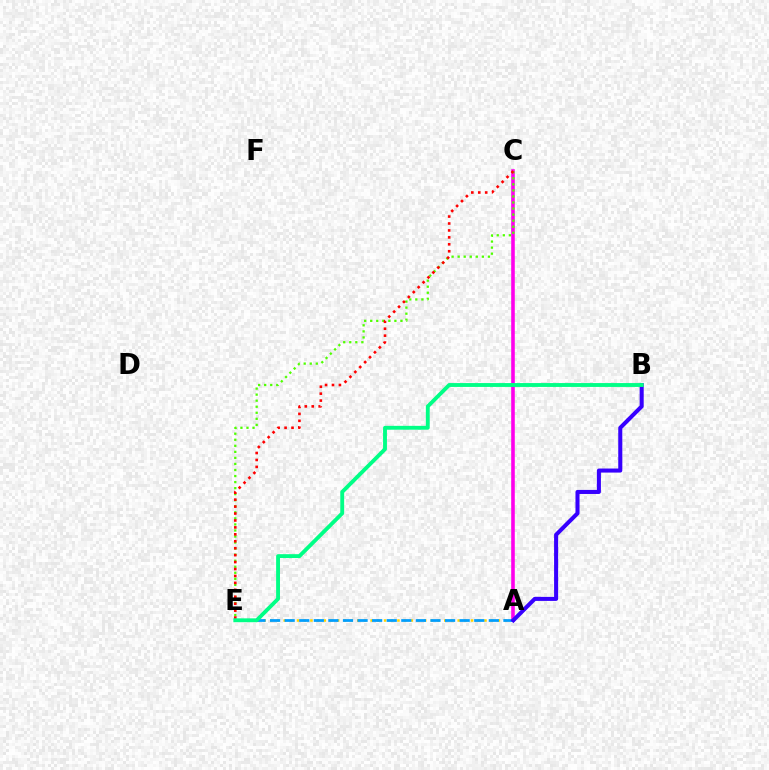{('A', 'E'): [{'color': '#ffd500', 'line_style': 'dotted', 'thickness': 1.82}, {'color': '#009eff', 'line_style': 'dashed', 'thickness': 1.98}], ('A', 'C'): [{'color': '#ff00ed', 'line_style': 'solid', 'thickness': 2.58}], ('C', 'E'): [{'color': '#4fff00', 'line_style': 'dotted', 'thickness': 1.64}, {'color': '#ff0000', 'line_style': 'dotted', 'thickness': 1.88}], ('A', 'B'): [{'color': '#3700ff', 'line_style': 'solid', 'thickness': 2.92}], ('B', 'E'): [{'color': '#00ff86', 'line_style': 'solid', 'thickness': 2.78}]}